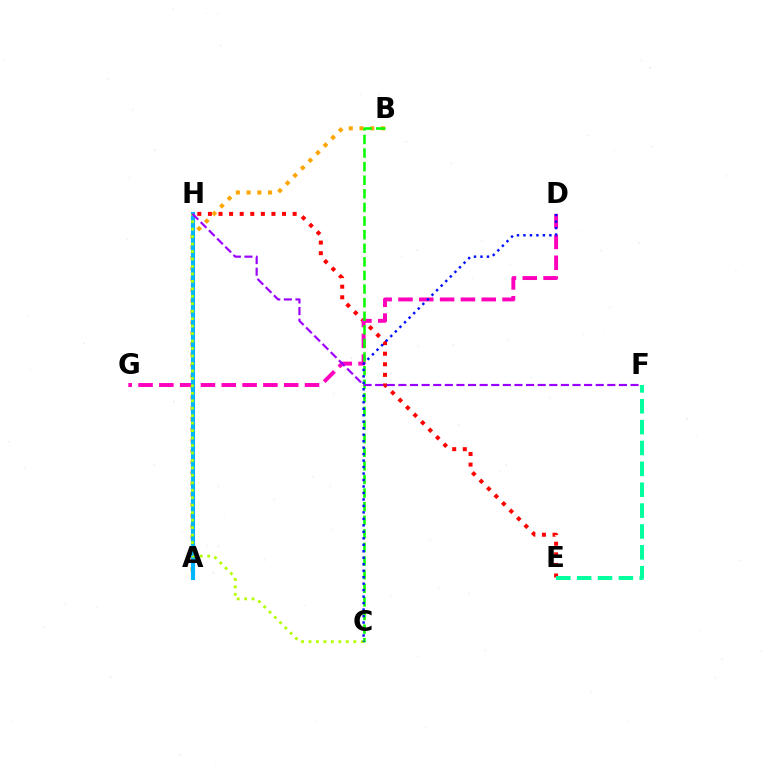{('E', 'H'): [{'color': '#ff0000', 'line_style': 'dotted', 'thickness': 2.88}], ('E', 'F'): [{'color': '#00ff9d', 'line_style': 'dashed', 'thickness': 2.84}], ('D', 'G'): [{'color': '#ff00bd', 'line_style': 'dashed', 'thickness': 2.83}], ('A', 'B'): [{'color': '#ffa500', 'line_style': 'dotted', 'thickness': 2.92}], ('A', 'H'): [{'color': '#00b5ff', 'line_style': 'solid', 'thickness': 2.98}], ('C', 'H'): [{'color': '#b3ff00', 'line_style': 'dotted', 'thickness': 2.03}], ('B', 'C'): [{'color': '#08ff00', 'line_style': 'dashed', 'thickness': 1.85}], ('C', 'D'): [{'color': '#0010ff', 'line_style': 'dotted', 'thickness': 1.76}], ('F', 'H'): [{'color': '#9b00ff', 'line_style': 'dashed', 'thickness': 1.58}]}